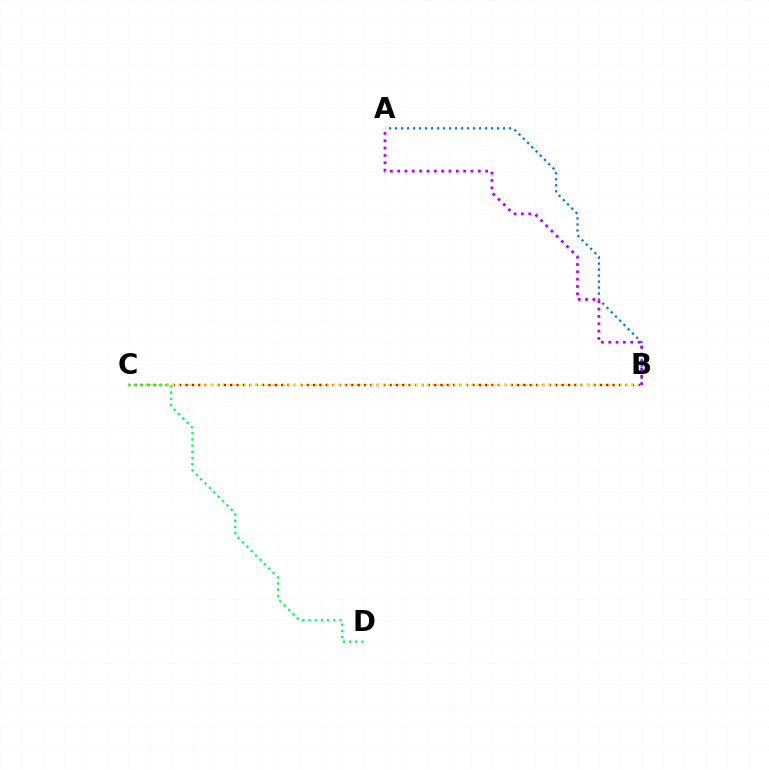{('A', 'B'): [{'color': '#0074ff', 'line_style': 'dotted', 'thickness': 1.63}, {'color': '#b900ff', 'line_style': 'dotted', 'thickness': 1.99}], ('B', 'C'): [{'color': '#ff0000', 'line_style': 'dotted', 'thickness': 1.73}, {'color': '#d1ff00', 'line_style': 'dotted', 'thickness': 1.5}], ('C', 'D'): [{'color': '#00ff5c', 'line_style': 'dotted', 'thickness': 1.68}]}